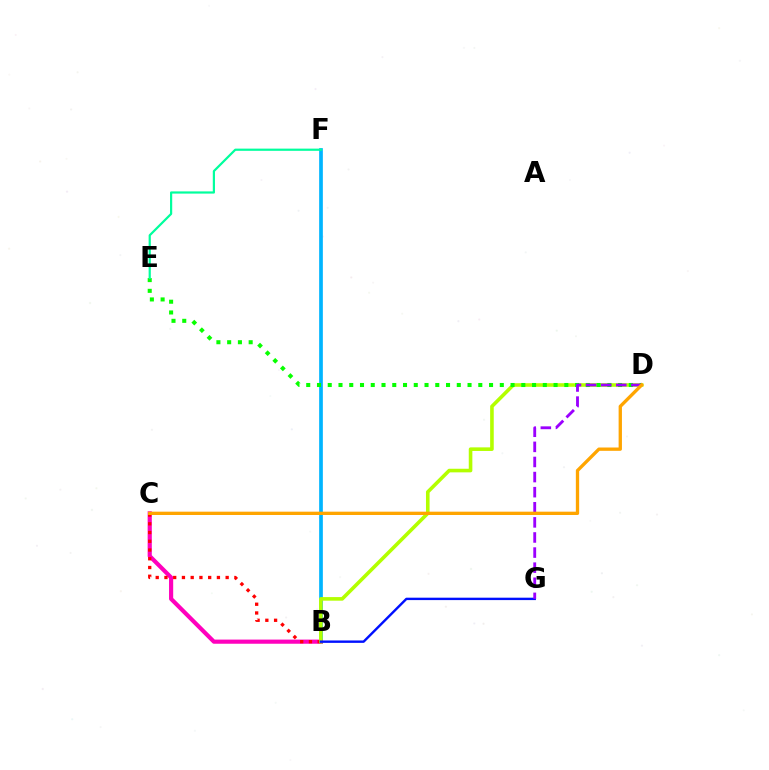{('B', 'F'): [{'color': '#00b5ff', 'line_style': 'solid', 'thickness': 2.66}], ('B', 'C'): [{'color': '#ff00bd', 'line_style': 'solid', 'thickness': 2.99}, {'color': '#ff0000', 'line_style': 'dotted', 'thickness': 2.38}], ('B', 'D'): [{'color': '#b3ff00', 'line_style': 'solid', 'thickness': 2.59}], ('D', 'E'): [{'color': '#08ff00', 'line_style': 'dotted', 'thickness': 2.92}], ('E', 'F'): [{'color': '#00ff9d', 'line_style': 'solid', 'thickness': 1.58}], ('B', 'G'): [{'color': '#0010ff', 'line_style': 'solid', 'thickness': 1.73}], ('D', 'G'): [{'color': '#9b00ff', 'line_style': 'dashed', 'thickness': 2.05}], ('C', 'D'): [{'color': '#ffa500', 'line_style': 'solid', 'thickness': 2.39}]}